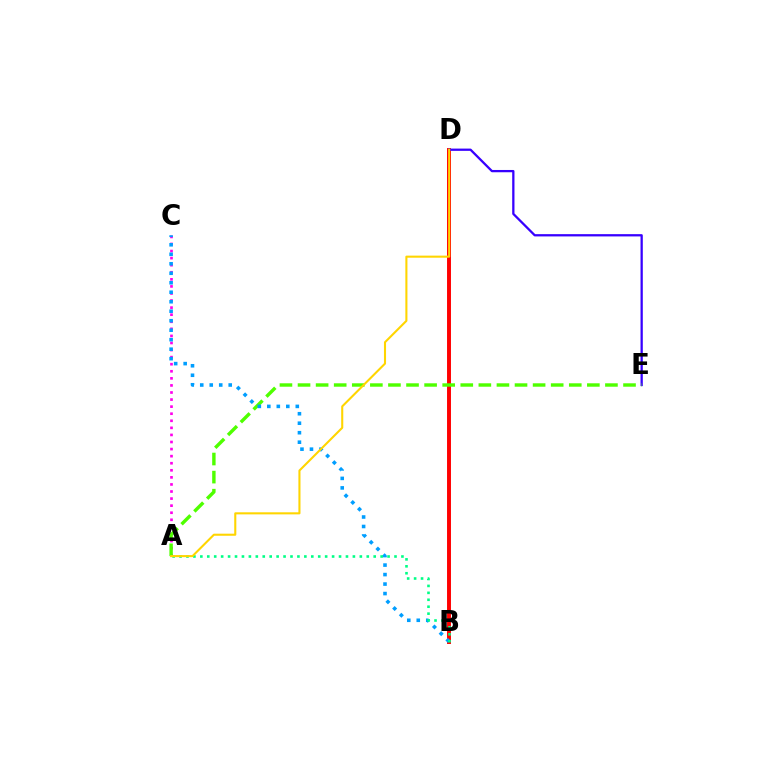{('B', 'D'): [{'color': '#ff0000', 'line_style': 'solid', 'thickness': 2.83}], ('D', 'E'): [{'color': '#3700ff', 'line_style': 'solid', 'thickness': 1.64}], ('A', 'C'): [{'color': '#ff00ed', 'line_style': 'dotted', 'thickness': 1.92}], ('A', 'E'): [{'color': '#4fff00', 'line_style': 'dashed', 'thickness': 2.46}], ('B', 'C'): [{'color': '#009eff', 'line_style': 'dotted', 'thickness': 2.58}], ('A', 'B'): [{'color': '#00ff86', 'line_style': 'dotted', 'thickness': 1.88}], ('A', 'D'): [{'color': '#ffd500', 'line_style': 'solid', 'thickness': 1.5}]}